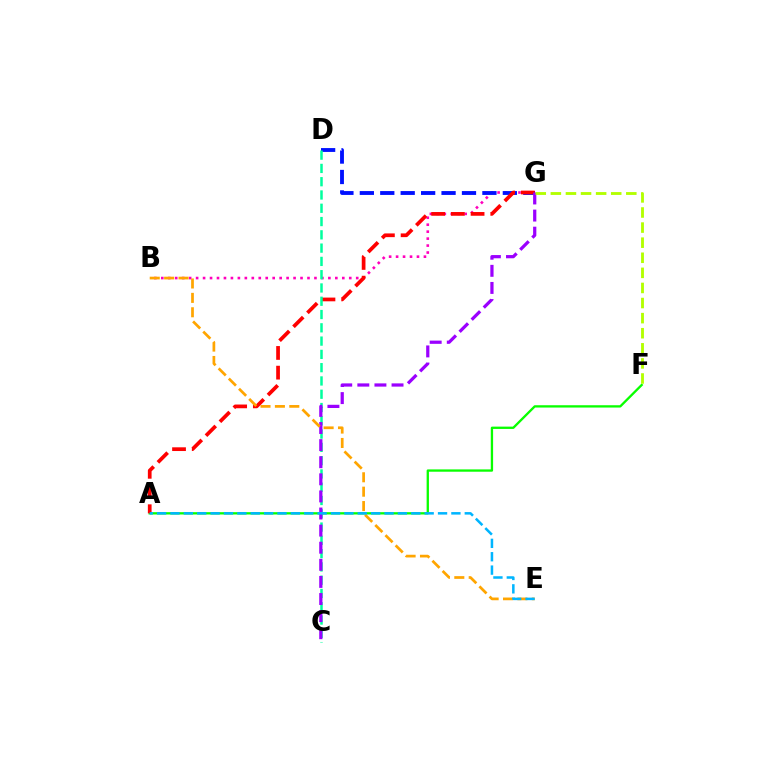{('B', 'G'): [{'color': '#ff00bd', 'line_style': 'dotted', 'thickness': 1.89}], ('D', 'G'): [{'color': '#0010ff', 'line_style': 'dashed', 'thickness': 2.78}], ('A', 'F'): [{'color': '#08ff00', 'line_style': 'solid', 'thickness': 1.67}], ('A', 'G'): [{'color': '#ff0000', 'line_style': 'dashed', 'thickness': 2.68}], ('C', 'D'): [{'color': '#00ff9d', 'line_style': 'dashed', 'thickness': 1.8}], ('C', 'G'): [{'color': '#9b00ff', 'line_style': 'dashed', 'thickness': 2.32}], ('B', 'E'): [{'color': '#ffa500', 'line_style': 'dashed', 'thickness': 1.96}], ('F', 'G'): [{'color': '#b3ff00', 'line_style': 'dashed', 'thickness': 2.05}], ('A', 'E'): [{'color': '#00b5ff', 'line_style': 'dashed', 'thickness': 1.82}]}